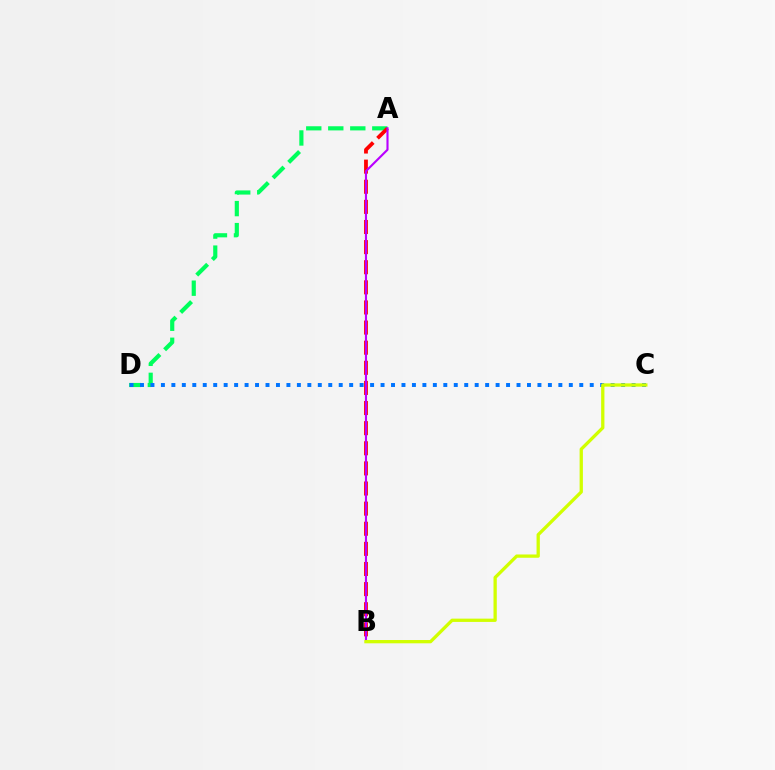{('A', 'D'): [{'color': '#00ff5c', 'line_style': 'dashed', 'thickness': 2.99}], ('C', 'D'): [{'color': '#0074ff', 'line_style': 'dotted', 'thickness': 2.84}], ('A', 'B'): [{'color': '#ff0000', 'line_style': 'dashed', 'thickness': 2.73}, {'color': '#b900ff', 'line_style': 'solid', 'thickness': 1.53}], ('B', 'C'): [{'color': '#d1ff00', 'line_style': 'solid', 'thickness': 2.37}]}